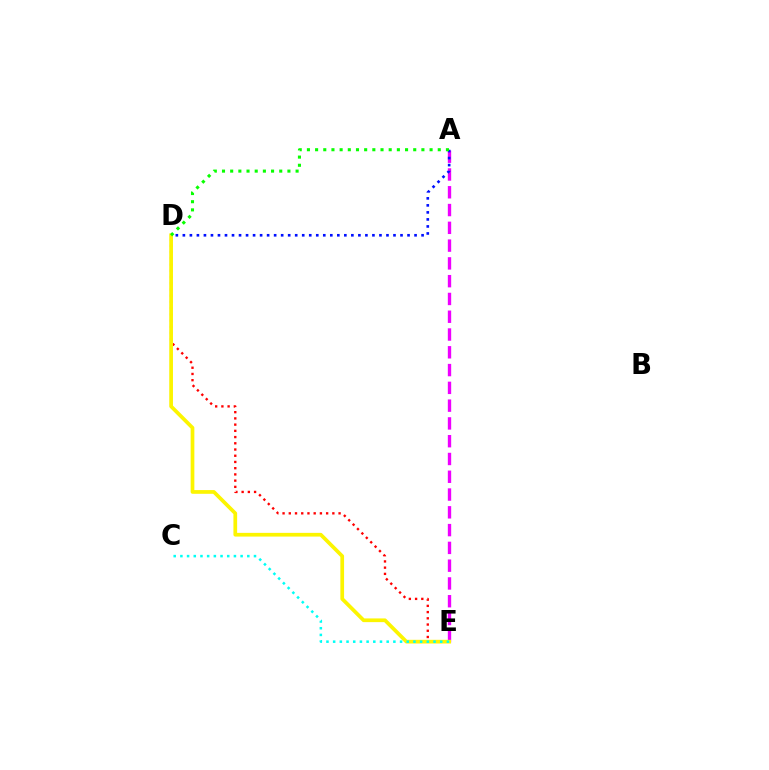{('A', 'E'): [{'color': '#ee00ff', 'line_style': 'dashed', 'thickness': 2.42}], ('D', 'E'): [{'color': '#ff0000', 'line_style': 'dotted', 'thickness': 1.69}, {'color': '#fcf500', 'line_style': 'solid', 'thickness': 2.67}], ('C', 'E'): [{'color': '#00fff6', 'line_style': 'dotted', 'thickness': 1.82}], ('A', 'D'): [{'color': '#0010ff', 'line_style': 'dotted', 'thickness': 1.91}, {'color': '#08ff00', 'line_style': 'dotted', 'thickness': 2.22}]}